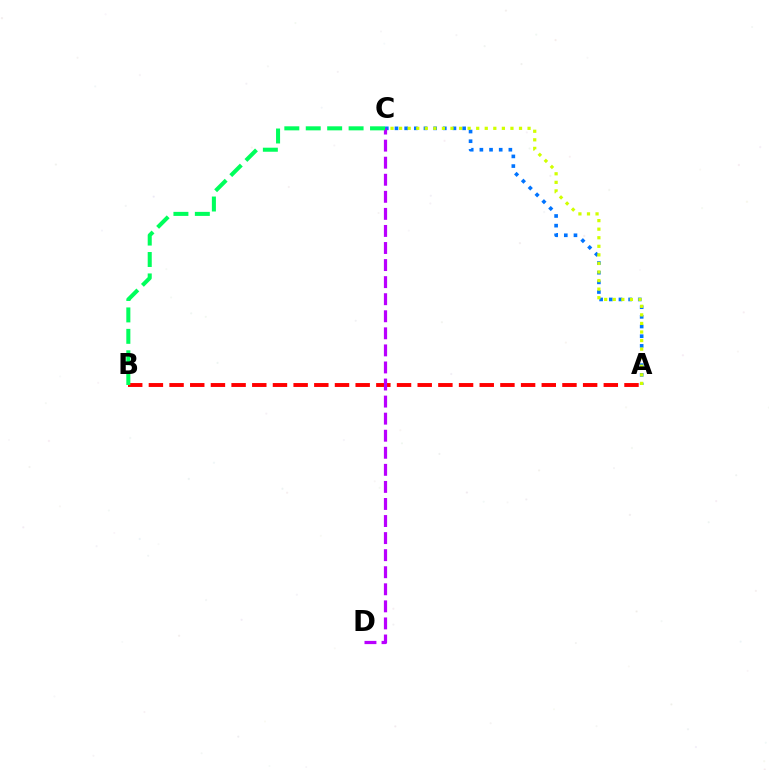{('A', 'C'): [{'color': '#0074ff', 'line_style': 'dotted', 'thickness': 2.63}, {'color': '#d1ff00', 'line_style': 'dotted', 'thickness': 2.33}], ('A', 'B'): [{'color': '#ff0000', 'line_style': 'dashed', 'thickness': 2.81}], ('C', 'D'): [{'color': '#b900ff', 'line_style': 'dashed', 'thickness': 2.32}], ('B', 'C'): [{'color': '#00ff5c', 'line_style': 'dashed', 'thickness': 2.91}]}